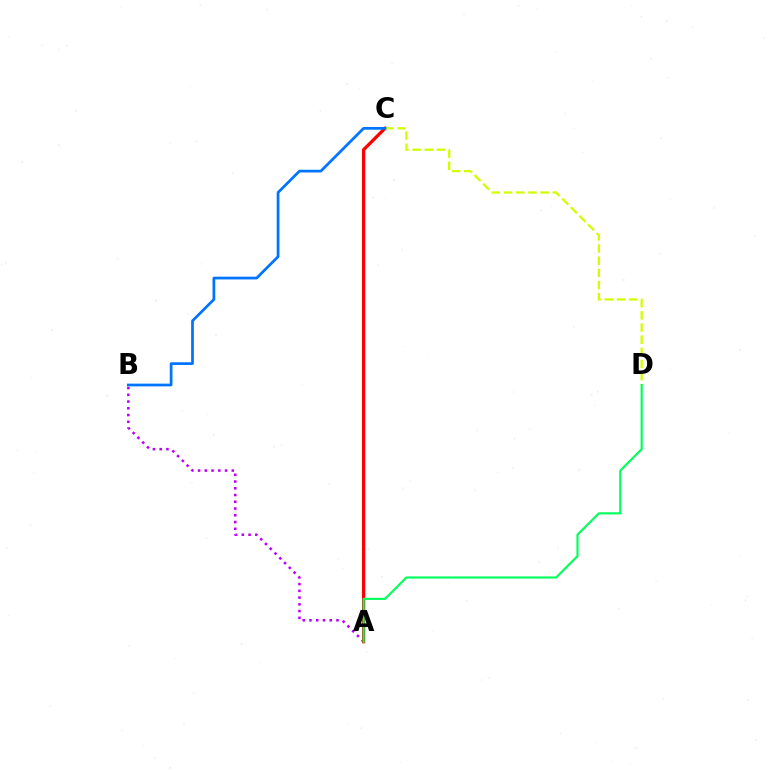{('A', 'B'): [{'color': '#b900ff', 'line_style': 'dotted', 'thickness': 1.83}], ('A', 'C'): [{'color': '#ff0000', 'line_style': 'solid', 'thickness': 2.35}], ('C', 'D'): [{'color': '#d1ff00', 'line_style': 'dashed', 'thickness': 1.65}], ('B', 'C'): [{'color': '#0074ff', 'line_style': 'solid', 'thickness': 1.96}], ('A', 'D'): [{'color': '#00ff5c', 'line_style': 'solid', 'thickness': 1.55}]}